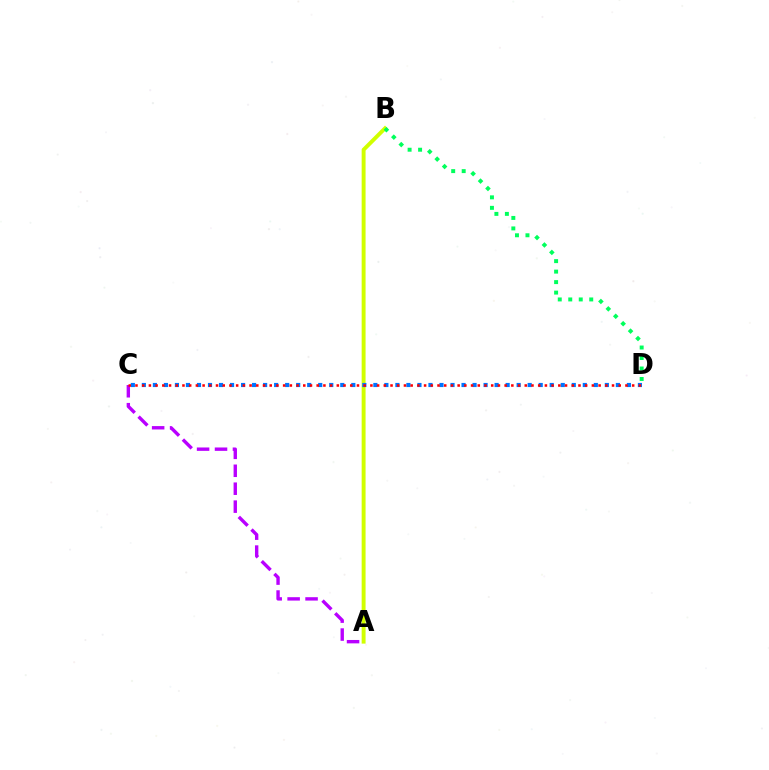{('A', 'B'): [{'color': '#d1ff00', 'line_style': 'solid', 'thickness': 2.82}], ('A', 'C'): [{'color': '#b900ff', 'line_style': 'dashed', 'thickness': 2.44}], ('C', 'D'): [{'color': '#0074ff', 'line_style': 'dotted', 'thickness': 3.0}, {'color': '#ff0000', 'line_style': 'dotted', 'thickness': 1.82}], ('B', 'D'): [{'color': '#00ff5c', 'line_style': 'dotted', 'thickness': 2.85}]}